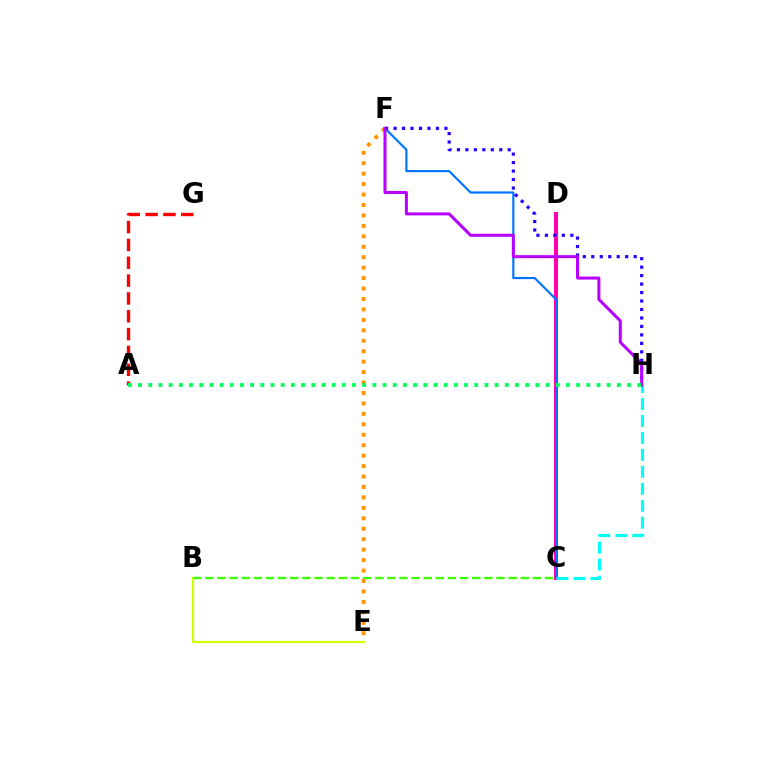{('B', 'E'): [{'color': '#d1ff00', 'line_style': 'solid', 'thickness': 1.61}], ('C', 'D'): [{'color': '#ff00ac', 'line_style': 'solid', 'thickness': 2.94}], ('C', 'F'): [{'color': '#0074ff', 'line_style': 'solid', 'thickness': 1.56}], ('B', 'C'): [{'color': '#3dff00', 'line_style': 'dashed', 'thickness': 1.65}], ('C', 'H'): [{'color': '#00fff6', 'line_style': 'dashed', 'thickness': 2.31}], ('F', 'H'): [{'color': '#2500ff', 'line_style': 'dotted', 'thickness': 2.3}, {'color': '#b900ff', 'line_style': 'solid', 'thickness': 2.18}], ('E', 'F'): [{'color': '#ff9400', 'line_style': 'dotted', 'thickness': 2.84}], ('A', 'G'): [{'color': '#ff0000', 'line_style': 'dashed', 'thickness': 2.42}], ('A', 'H'): [{'color': '#00ff5c', 'line_style': 'dotted', 'thickness': 2.77}]}